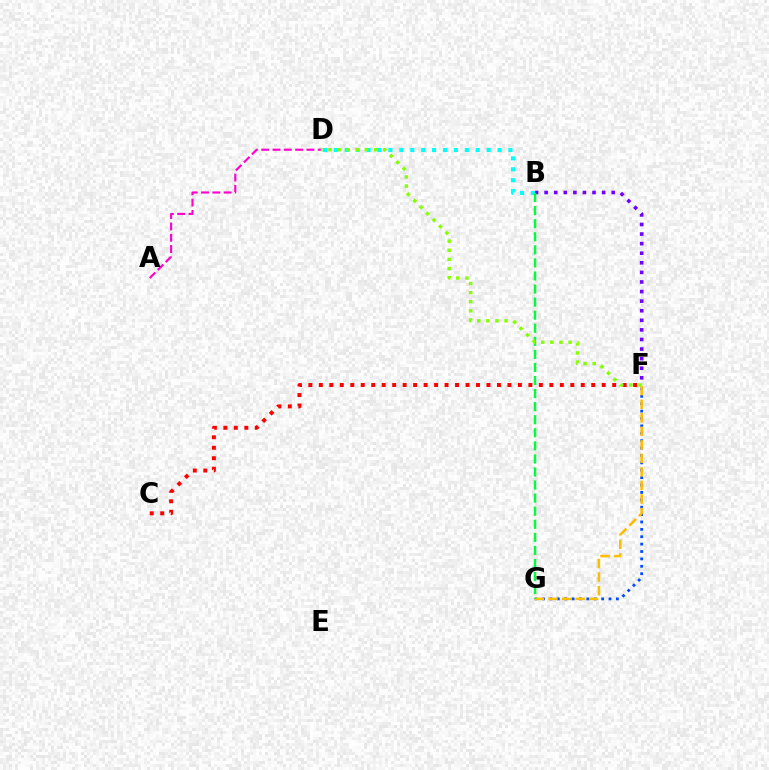{('C', 'F'): [{'color': '#ff0000', 'line_style': 'dotted', 'thickness': 2.85}], ('B', 'F'): [{'color': '#7200ff', 'line_style': 'dotted', 'thickness': 2.6}], ('B', 'D'): [{'color': '#00fff6', 'line_style': 'dotted', 'thickness': 2.96}], ('F', 'G'): [{'color': '#004bff', 'line_style': 'dotted', 'thickness': 2.01}, {'color': '#ffbd00', 'line_style': 'dashed', 'thickness': 1.84}], ('B', 'G'): [{'color': '#00ff39', 'line_style': 'dashed', 'thickness': 1.78}], ('D', 'F'): [{'color': '#84ff00', 'line_style': 'dotted', 'thickness': 2.47}], ('A', 'D'): [{'color': '#ff00cf', 'line_style': 'dashed', 'thickness': 1.54}]}